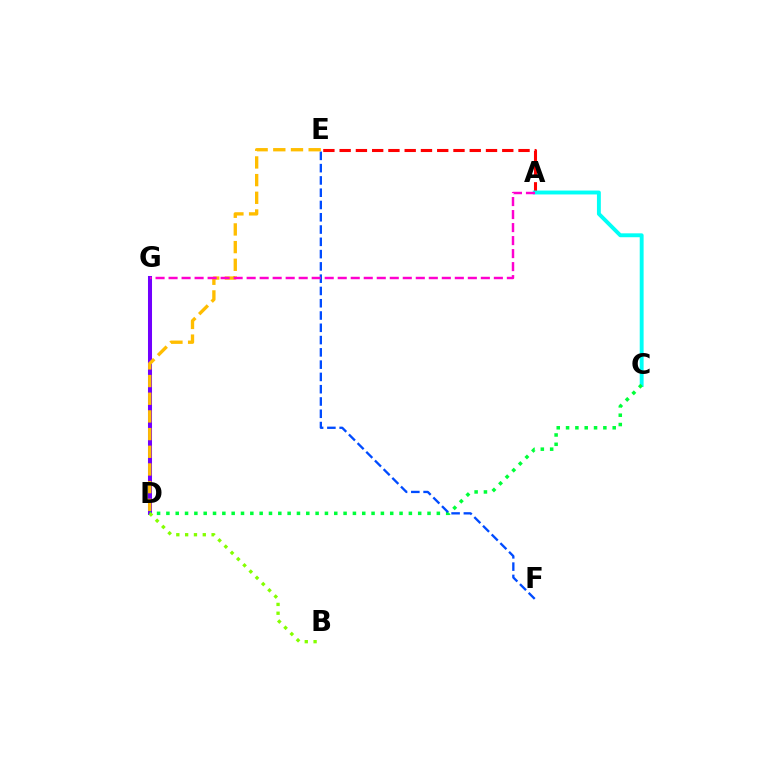{('A', 'E'): [{'color': '#ff0000', 'line_style': 'dashed', 'thickness': 2.21}], ('D', 'G'): [{'color': '#7200ff', 'line_style': 'solid', 'thickness': 2.9}], ('A', 'C'): [{'color': '#00fff6', 'line_style': 'solid', 'thickness': 2.81}], ('C', 'D'): [{'color': '#00ff39', 'line_style': 'dotted', 'thickness': 2.53}], ('E', 'F'): [{'color': '#004bff', 'line_style': 'dashed', 'thickness': 1.67}], ('D', 'E'): [{'color': '#ffbd00', 'line_style': 'dashed', 'thickness': 2.4}], ('A', 'G'): [{'color': '#ff00cf', 'line_style': 'dashed', 'thickness': 1.77}], ('B', 'D'): [{'color': '#84ff00', 'line_style': 'dotted', 'thickness': 2.4}]}